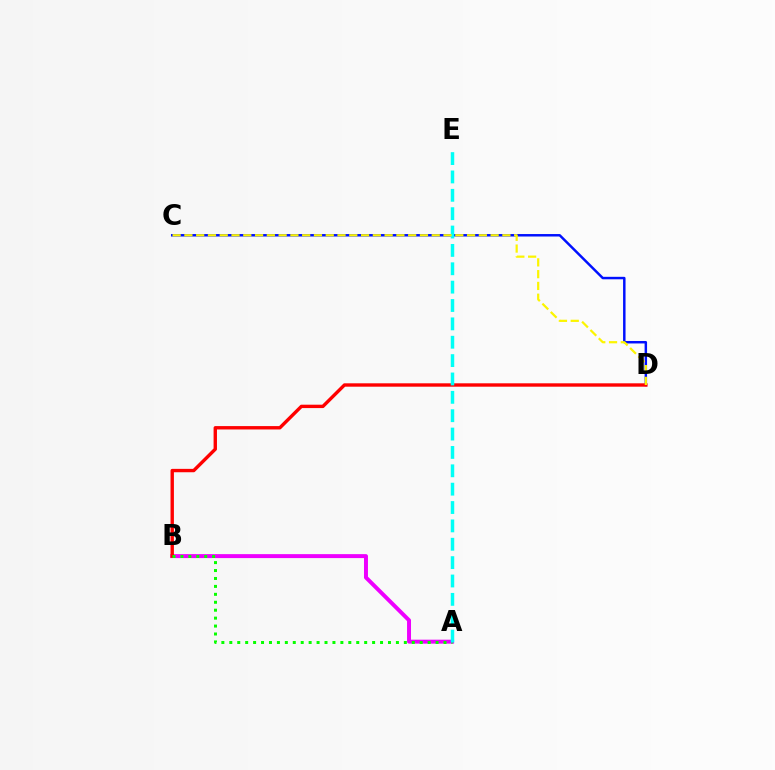{('C', 'D'): [{'color': '#0010ff', 'line_style': 'solid', 'thickness': 1.78}, {'color': '#fcf500', 'line_style': 'dashed', 'thickness': 1.6}], ('A', 'B'): [{'color': '#ee00ff', 'line_style': 'solid', 'thickness': 2.85}, {'color': '#08ff00', 'line_style': 'dotted', 'thickness': 2.16}], ('B', 'D'): [{'color': '#ff0000', 'line_style': 'solid', 'thickness': 2.44}], ('A', 'E'): [{'color': '#00fff6', 'line_style': 'dashed', 'thickness': 2.49}]}